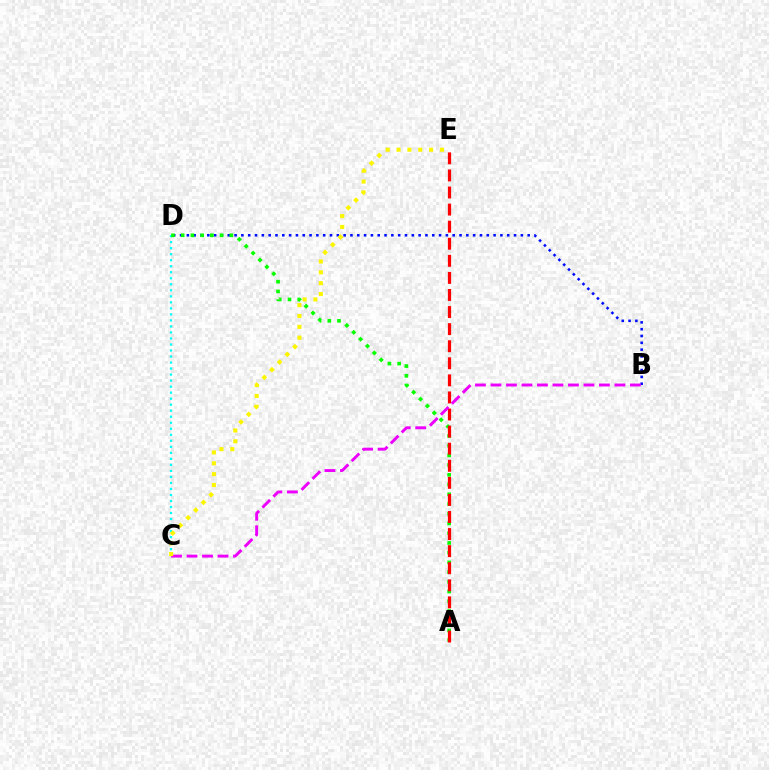{('B', 'D'): [{'color': '#0010ff', 'line_style': 'dotted', 'thickness': 1.85}], ('C', 'D'): [{'color': '#00fff6', 'line_style': 'dotted', 'thickness': 1.64}], ('A', 'D'): [{'color': '#08ff00', 'line_style': 'dotted', 'thickness': 2.64}], ('A', 'E'): [{'color': '#ff0000', 'line_style': 'dashed', 'thickness': 2.32}], ('B', 'C'): [{'color': '#ee00ff', 'line_style': 'dashed', 'thickness': 2.1}], ('C', 'E'): [{'color': '#fcf500', 'line_style': 'dotted', 'thickness': 2.95}]}